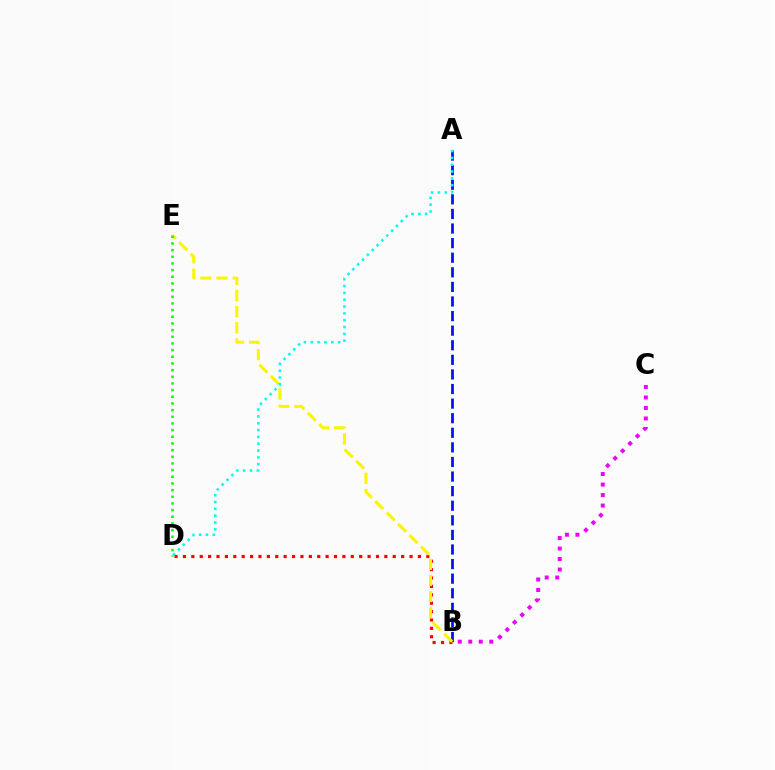{('A', 'B'): [{'color': '#0010ff', 'line_style': 'dashed', 'thickness': 1.98}], ('B', 'D'): [{'color': '#ff0000', 'line_style': 'dotted', 'thickness': 2.28}], ('B', 'E'): [{'color': '#fcf500', 'line_style': 'dashed', 'thickness': 2.19}], ('A', 'D'): [{'color': '#00fff6', 'line_style': 'dotted', 'thickness': 1.86}], ('B', 'C'): [{'color': '#ee00ff', 'line_style': 'dotted', 'thickness': 2.85}], ('D', 'E'): [{'color': '#08ff00', 'line_style': 'dotted', 'thickness': 1.81}]}